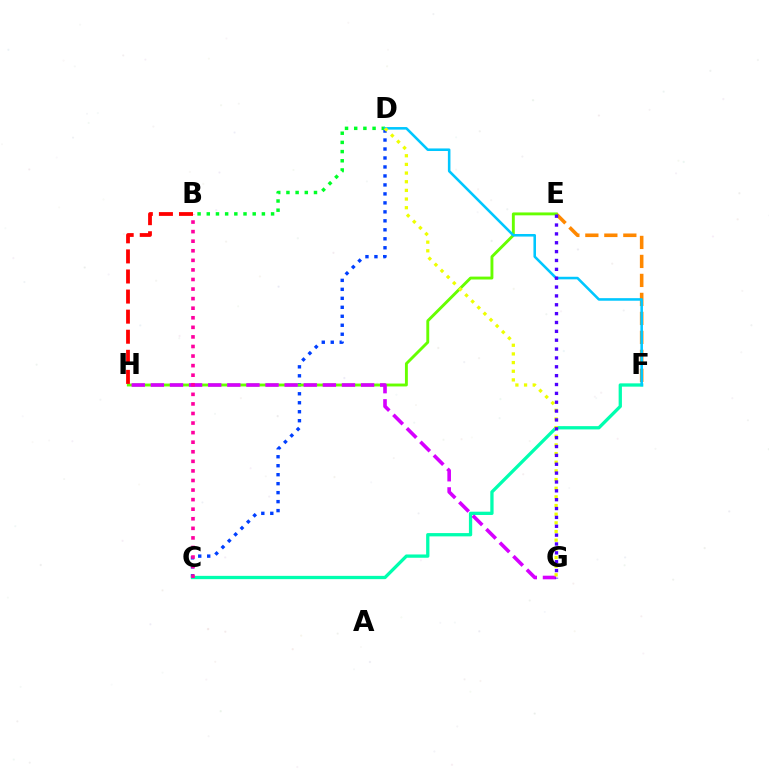{('E', 'F'): [{'color': '#ff8800', 'line_style': 'dashed', 'thickness': 2.58}], ('C', 'D'): [{'color': '#003fff', 'line_style': 'dotted', 'thickness': 2.44}], ('C', 'F'): [{'color': '#00ffaf', 'line_style': 'solid', 'thickness': 2.37}], ('B', 'D'): [{'color': '#00ff27', 'line_style': 'dotted', 'thickness': 2.5}], ('E', 'H'): [{'color': '#66ff00', 'line_style': 'solid', 'thickness': 2.08}], ('D', 'F'): [{'color': '#00c7ff', 'line_style': 'solid', 'thickness': 1.85}], ('G', 'H'): [{'color': '#d600ff', 'line_style': 'dashed', 'thickness': 2.6}], ('B', 'C'): [{'color': '#ff00a0', 'line_style': 'dotted', 'thickness': 2.6}], ('D', 'G'): [{'color': '#eeff00', 'line_style': 'dotted', 'thickness': 2.35}], ('E', 'G'): [{'color': '#4f00ff', 'line_style': 'dotted', 'thickness': 2.41}], ('B', 'H'): [{'color': '#ff0000', 'line_style': 'dashed', 'thickness': 2.73}]}